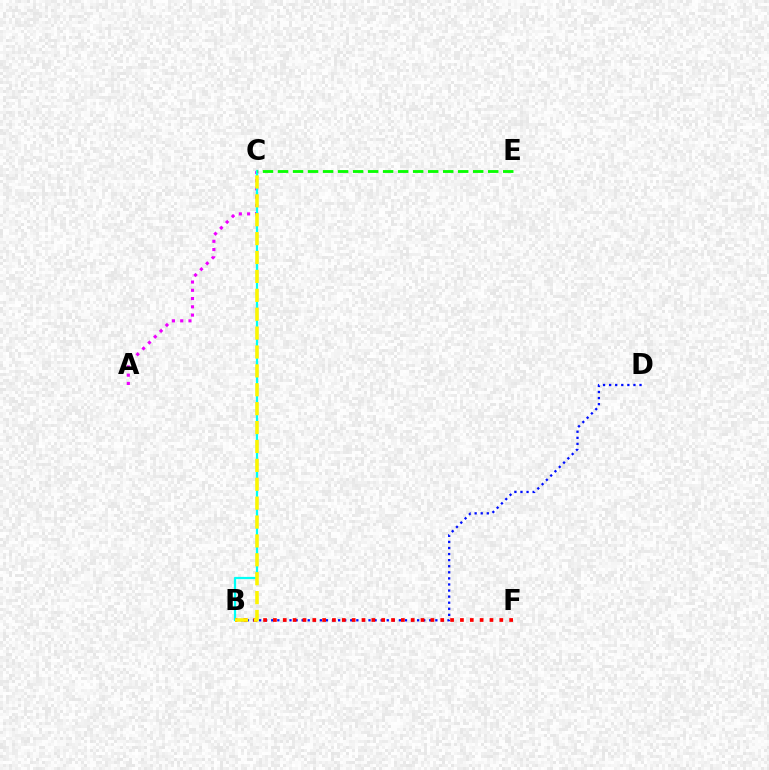{('A', 'C'): [{'color': '#ee00ff', 'line_style': 'dotted', 'thickness': 2.25}], ('B', 'C'): [{'color': '#00fff6', 'line_style': 'solid', 'thickness': 1.61}, {'color': '#fcf500', 'line_style': 'dashed', 'thickness': 2.57}], ('B', 'D'): [{'color': '#0010ff', 'line_style': 'dotted', 'thickness': 1.65}], ('B', 'F'): [{'color': '#ff0000', 'line_style': 'dotted', 'thickness': 2.67}], ('C', 'E'): [{'color': '#08ff00', 'line_style': 'dashed', 'thickness': 2.04}]}